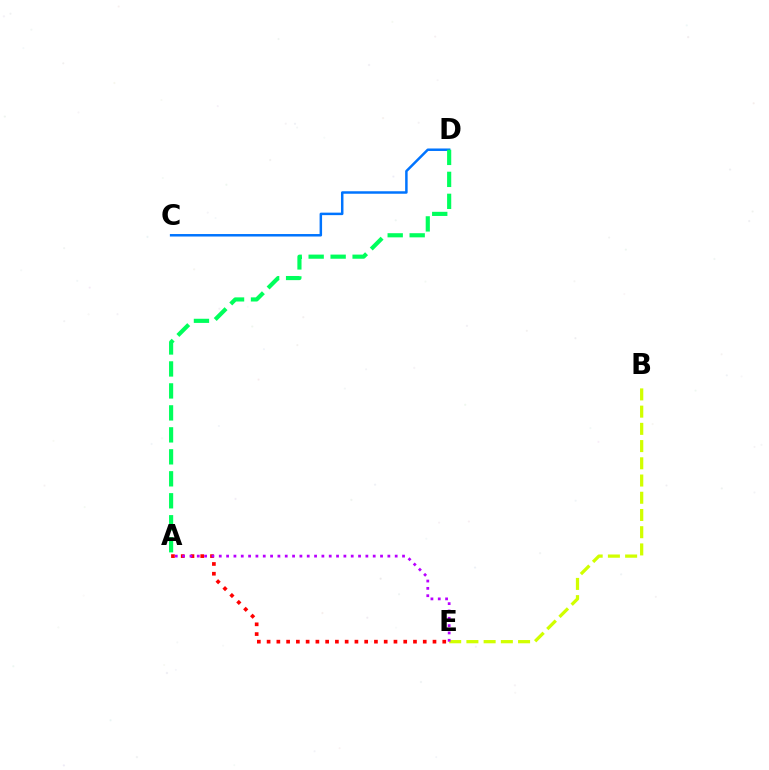{('A', 'E'): [{'color': '#ff0000', 'line_style': 'dotted', 'thickness': 2.65}, {'color': '#b900ff', 'line_style': 'dotted', 'thickness': 1.99}], ('B', 'E'): [{'color': '#d1ff00', 'line_style': 'dashed', 'thickness': 2.34}], ('C', 'D'): [{'color': '#0074ff', 'line_style': 'solid', 'thickness': 1.79}], ('A', 'D'): [{'color': '#00ff5c', 'line_style': 'dashed', 'thickness': 2.99}]}